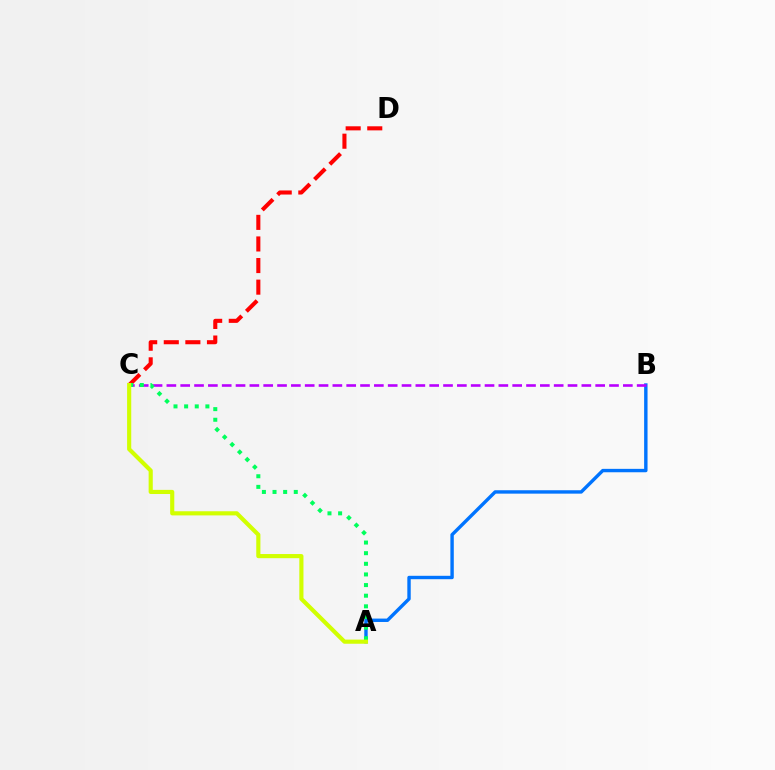{('A', 'B'): [{'color': '#0074ff', 'line_style': 'solid', 'thickness': 2.45}], ('C', 'D'): [{'color': '#ff0000', 'line_style': 'dashed', 'thickness': 2.93}], ('B', 'C'): [{'color': '#b900ff', 'line_style': 'dashed', 'thickness': 1.88}], ('A', 'C'): [{'color': '#00ff5c', 'line_style': 'dotted', 'thickness': 2.89}, {'color': '#d1ff00', 'line_style': 'solid', 'thickness': 2.98}]}